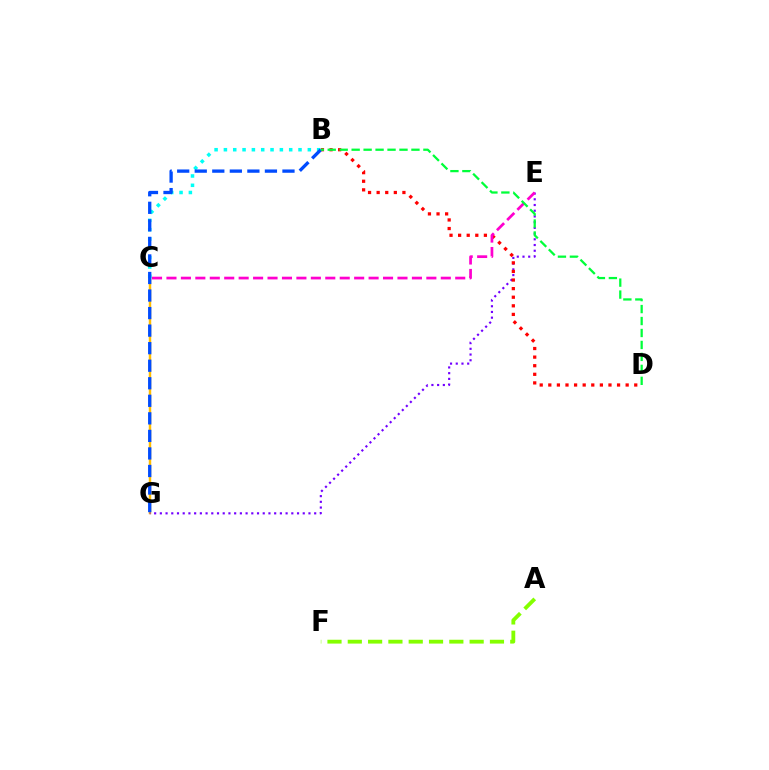{('C', 'G'): [{'color': '#ffbd00', 'line_style': 'solid', 'thickness': 1.77}], ('E', 'G'): [{'color': '#7200ff', 'line_style': 'dotted', 'thickness': 1.55}], ('A', 'F'): [{'color': '#84ff00', 'line_style': 'dashed', 'thickness': 2.76}], ('B', 'C'): [{'color': '#00fff6', 'line_style': 'dotted', 'thickness': 2.53}], ('B', 'D'): [{'color': '#ff0000', 'line_style': 'dotted', 'thickness': 2.33}, {'color': '#00ff39', 'line_style': 'dashed', 'thickness': 1.62}], ('C', 'E'): [{'color': '#ff00cf', 'line_style': 'dashed', 'thickness': 1.96}], ('B', 'G'): [{'color': '#004bff', 'line_style': 'dashed', 'thickness': 2.38}]}